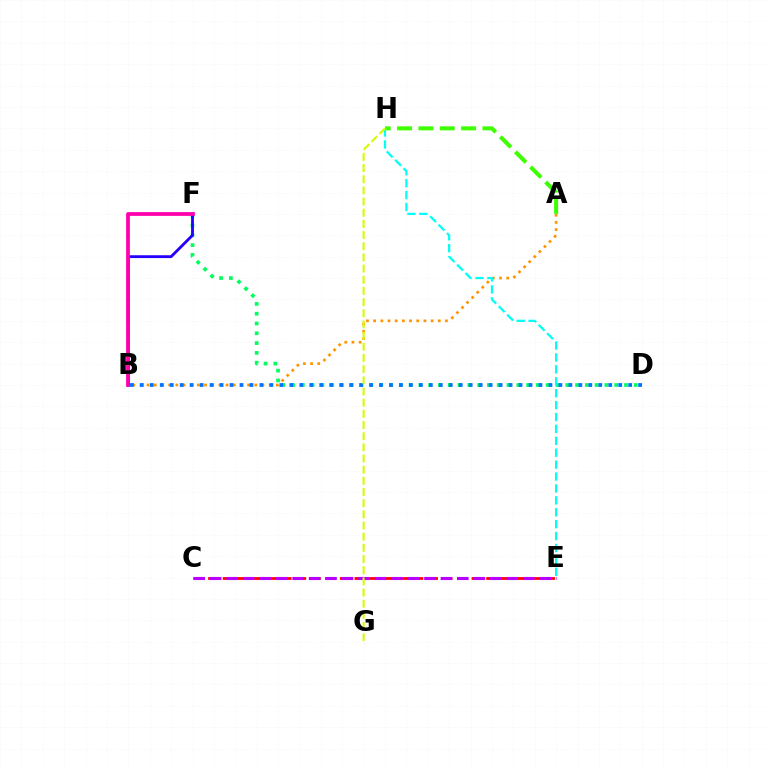{('D', 'F'): [{'color': '#00ff5c', 'line_style': 'dotted', 'thickness': 2.66}], ('A', 'B'): [{'color': '#ff9400', 'line_style': 'dotted', 'thickness': 1.95}], ('C', 'E'): [{'color': '#ff0000', 'line_style': 'dashed', 'thickness': 1.99}, {'color': '#b900ff', 'line_style': 'dashed', 'thickness': 2.24}], ('A', 'H'): [{'color': '#3dff00', 'line_style': 'dashed', 'thickness': 2.9}], ('B', 'F'): [{'color': '#2500ff', 'line_style': 'solid', 'thickness': 2.05}, {'color': '#ff00ac', 'line_style': 'solid', 'thickness': 2.71}], ('B', 'D'): [{'color': '#0074ff', 'line_style': 'dotted', 'thickness': 2.71}], ('E', 'H'): [{'color': '#00fff6', 'line_style': 'dashed', 'thickness': 1.62}], ('G', 'H'): [{'color': '#d1ff00', 'line_style': 'dashed', 'thickness': 1.52}]}